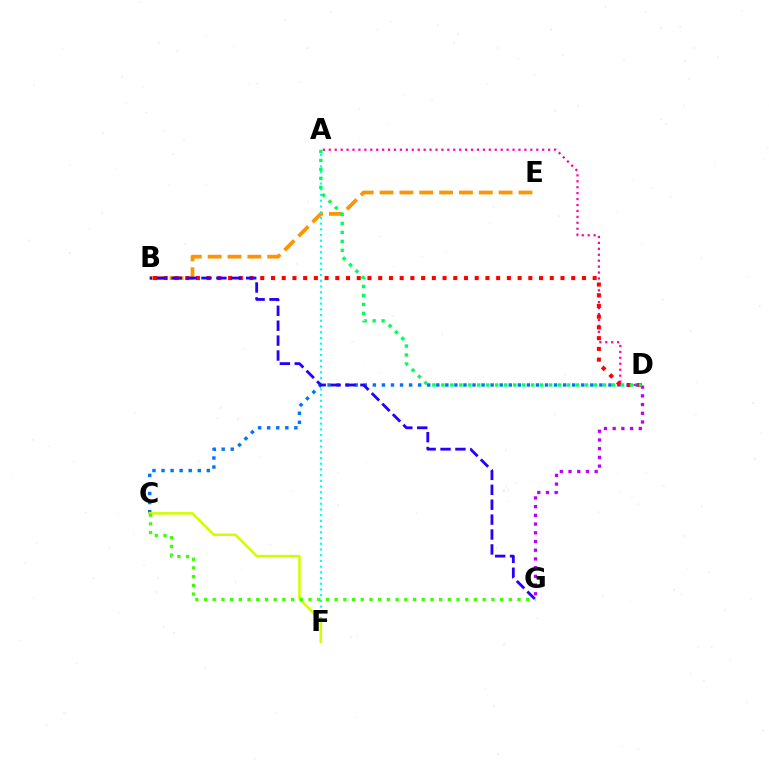{('A', 'D'): [{'color': '#ff00ac', 'line_style': 'dotted', 'thickness': 1.61}, {'color': '#00ff5c', 'line_style': 'dotted', 'thickness': 2.44}], ('B', 'E'): [{'color': '#ff9400', 'line_style': 'dashed', 'thickness': 2.7}], ('C', 'D'): [{'color': '#0074ff', 'line_style': 'dotted', 'thickness': 2.46}], ('D', 'G'): [{'color': '#b900ff', 'line_style': 'dotted', 'thickness': 2.37}], ('A', 'F'): [{'color': '#00fff6', 'line_style': 'dotted', 'thickness': 1.55}], ('C', 'F'): [{'color': '#d1ff00', 'line_style': 'solid', 'thickness': 1.85}], ('B', 'D'): [{'color': '#ff0000', 'line_style': 'dotted', 'thickness': 2.91}], ('C', 'G'): [{'color': '#3dff00', 'line_style': 'dotted', 'thickness': 2.37}], ('B', 'G'): [{'color': '#2500ff', 'line_style': 'dashed', 'thickness': 2.02}]}